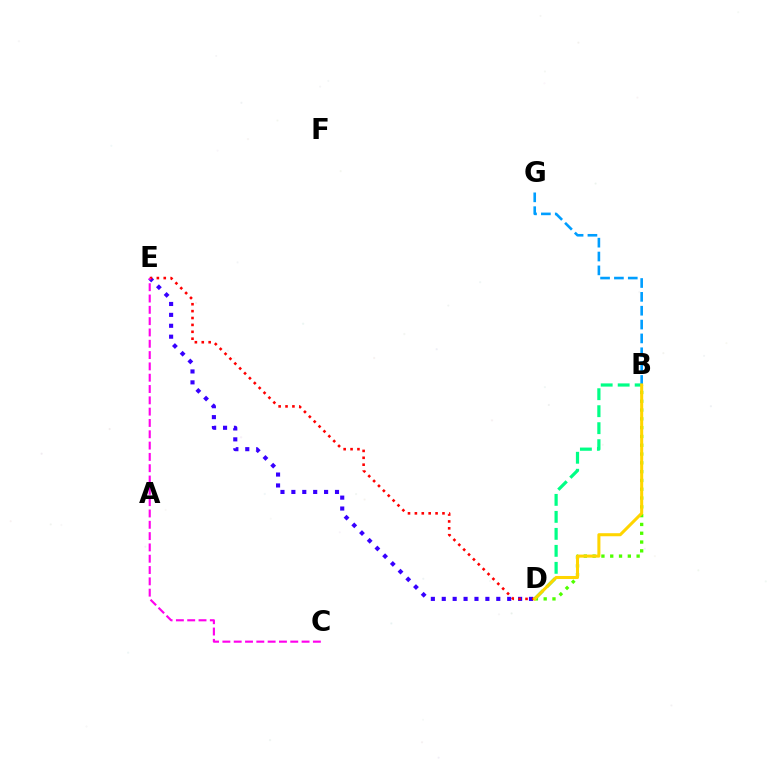{('D', 'E'): [{'color': '#3700ff', 'line_style': 'dotted', 'thickness': 2.96}, {'color': '#ff0000', 'line_style': 'dotted', 'thickness': 1.87}], ('B', 'D'): [{'color': '#4fff00', 'line_style': 'dotted', 'thickness': 2.39}, {'color': '#00ff86', 'line_style': 'dashed', 'thickness': 2.31}, {'color': '#ffd500', 'line_style': 'solid', 'thickness': 2.19}], ('C', 'E'): [{'color': '#ff00ed', 'line_style': 'dashed', 'thickness': 1.54}], ('B', 'G'): [{'color': '#009eff', 'line_style': 'dashed', 'thickness': 1.88}]}